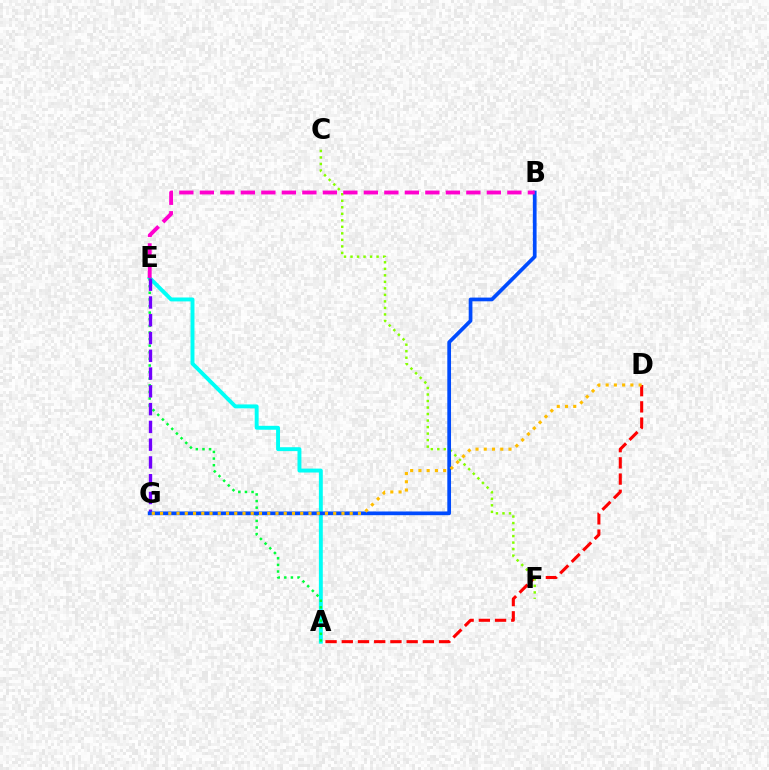{('A', 'E'): [{'color': '#00fff6', 'line_style': 'solid', 'thickness': 2.82}, {'color': '#00ff39', 'line_style': 'dotted', 'thickness': 1.8}], ('A', 'D'): [{'color': '#ff0000', 'line_style': 'dashed', 'thickness': 2.2}], ('E', 'G'): [{'color': '#7200ff', 'line_style': 'dashed', 'thickness': 2.41}], ('C', 'F'): [{'color': '#84ff00', 'line_style': 'dotted', 'thickness': 1.77}], ('B', 'G'): [{'color': '#004bff', 'line_style': 'solid', 'thickness': 2.68}], ('D', 'G'): [{'color': '#ffbd00', 'line_style': 'dotted', 'thickness': 2.24}], ('B', 'E'): [{'color': '#ff00cf', 'line_style': 'dashed', 'thickness': 2.79}]}